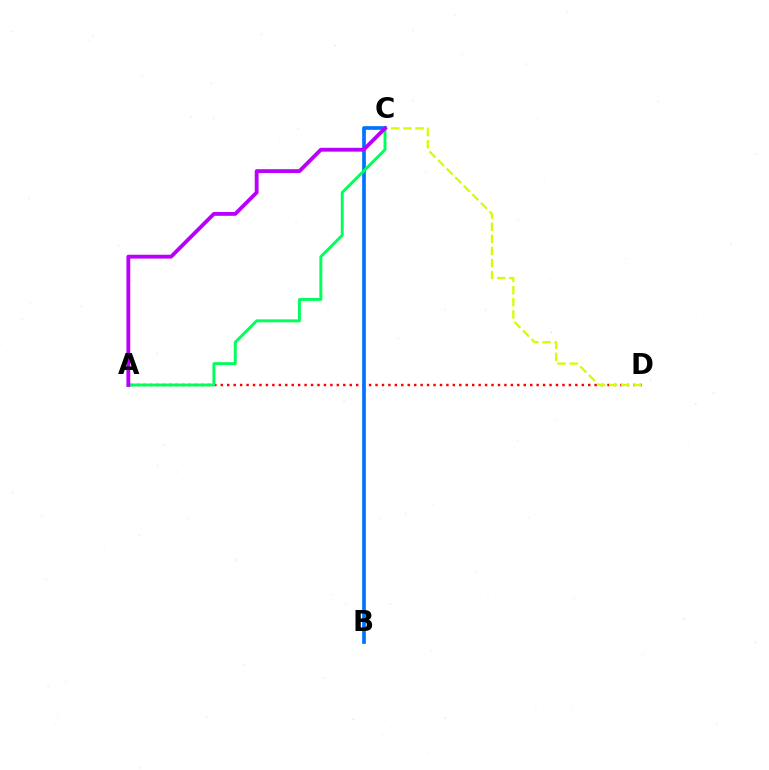{('A', 'D'): [{'color': '#ff0000', 'line_style': 'dotted', 'thickness': 1.75}], ('B', 'C'): [{'color': '#0074ff', 'line_style': 'solid', 'thickness': 2.65}], ('A', 'C'): [{'color': '#00ff5c', 'line_style': 'solid', 'thickness': 2.1}, {'color': '#b900ff', 'line_style': 'solid', 'thickness': 2.76}], ('C', 'D'): [{'color': '#d1ff00', 'line_style': 'dashed', 'thickness': 1.65}]}